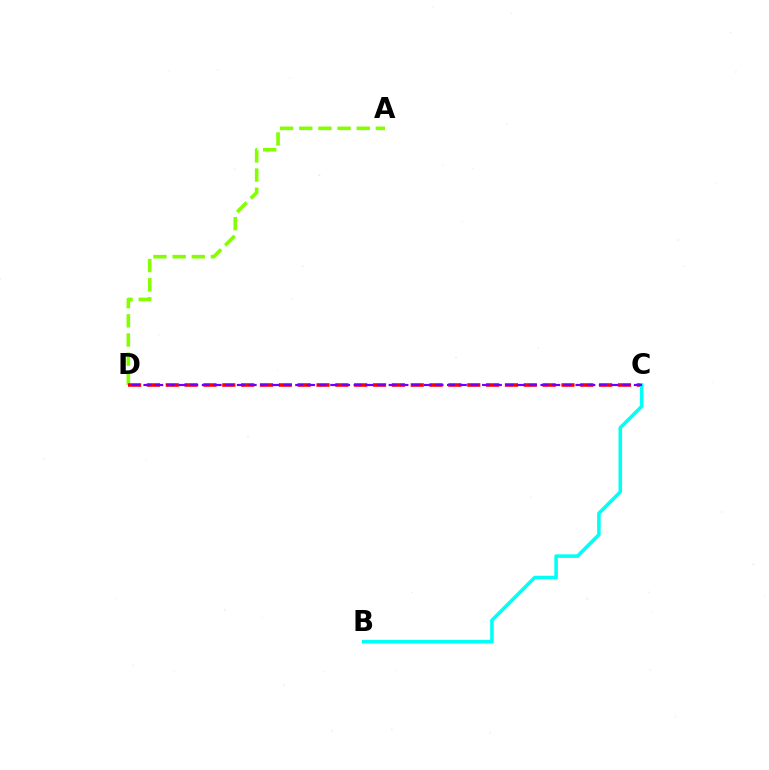{('A', 'D'): [{'color': '#84ff00', 'line_style': 'dashed', 'thickness': 2.6}], ('C', 'D'): [{'color': '#ff0000', 'line_style': 'dashed', 'thickness': 2.56}, {'color': '#7200ff', 'line_style': 'dashed', 'thickness': 1.59}], ('B', 'C'): [{'color': '#00fff6', 'line_style': 'solid', 'thickness': 2.56}]}